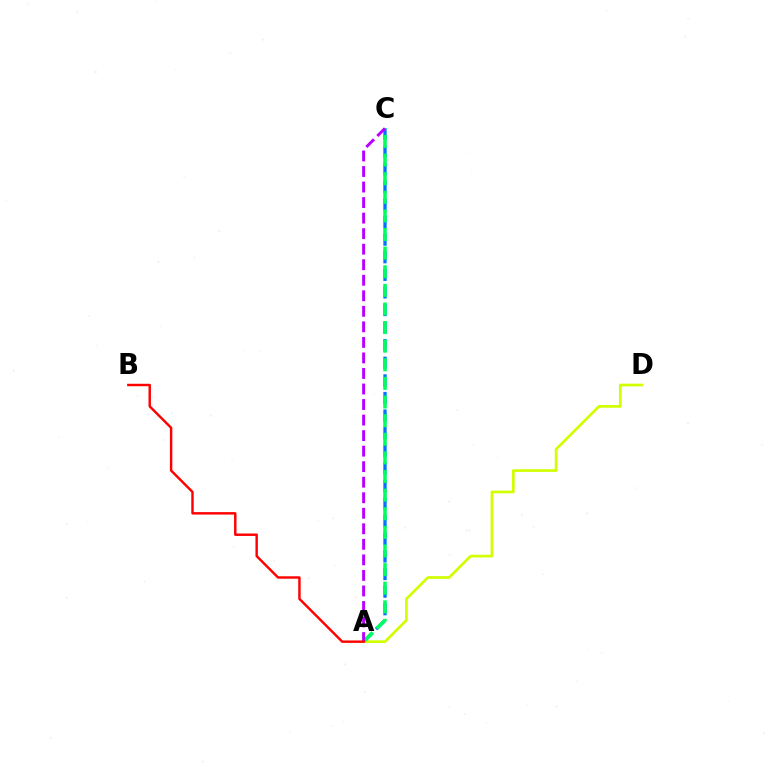{('A', 'C'): [{'color': '#0074ff', 'line_style': 'dashed', 'thickness': 2.39}, {'color': '#00ff5c', 'line_style': 'dashed', 'thickness': 2.53}, {'color': '#b900ff', 'line_style': 'dashed', 'thickness': 2.11}], ('A', 'D'): [{'color': '#d1ff00', 'line_style': 'solid', 'thickness': 1.94}], ('A', 'B'): [{'color': '#ff0000', 'line_style': 'solid', 'thickness': 1.76}]}